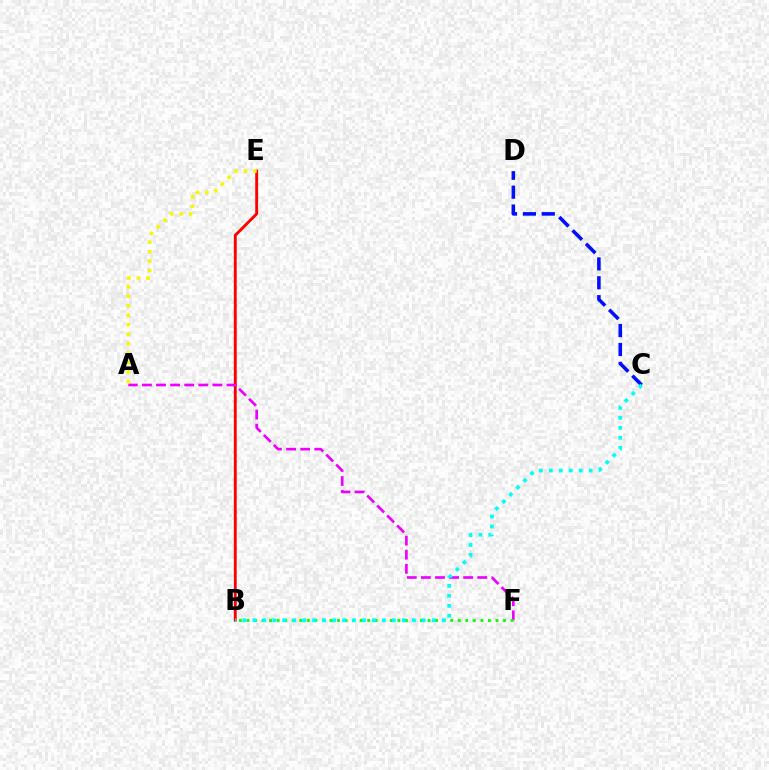{('B', 'E'): [{'color': '#ff0000', 'line_style': 'solid', 'thickness': 2.07}], ('A', 'F'): [{'color': '#ee00ff', 'line_style': 'dashed', 'thickness': 1.92}], ('B', 'F'): [{'color': '#08ff00', 'line_style': 'dotted', 'thickness': 2.05}], ('C', 'D'): [{'color': '#0010ff', 'line_style': 'dashed', 'thickness': 2.57}], ('A', 'E'): [{'color': '#fcf500', 'line_style': 'dotted', 'thickness': 2.57}], ('B', 'C'): [{'color': '#00fff6', 'line_style': 'dotted', 'thickness': 2.71}]}